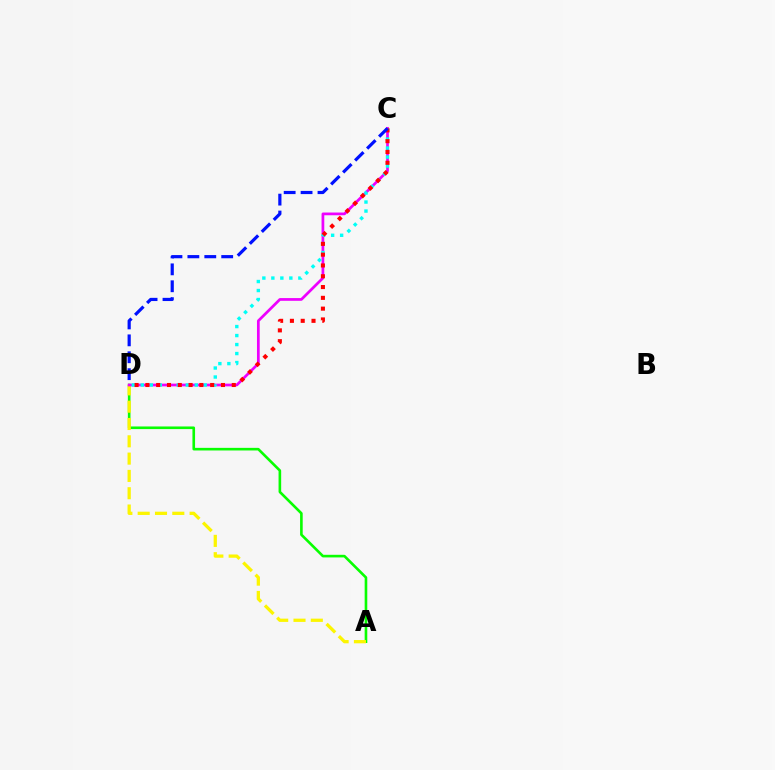{('A', 'D'): [{'color': '#08ff00', 'line_style': 'solid', 'thickness': 1.89}, {'color': '#fcf500', 'line_style': 'dashed', 'thickness': 2.35}], ('C', 'D'): [{'color': '#ee00ff', 'line_style': 'solid', 'thickness': 1.97}, {'color': '#00fff6', 'line_style': 'dotted', 'thickness': 2.44}, {'color': '#ff0000', 'line_style': 'dotted', 'thickness': 2.93}, {'color': '#0010ff', 'line_style': 'dashed', 'thickness': 2.3}]}